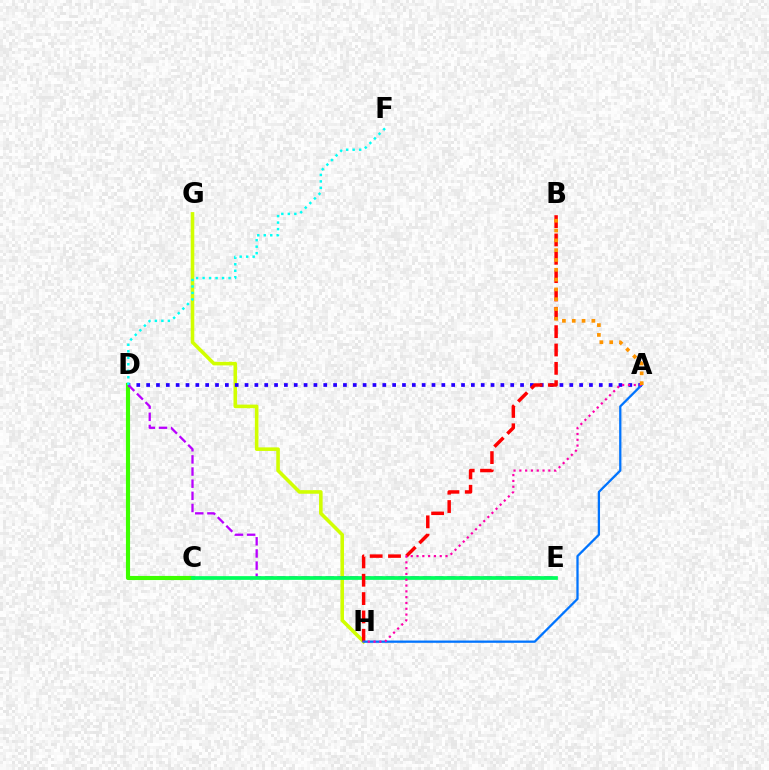{('G', 'H'): [{'color': '#d1ff00', 'line_style': 'solid', 'thickness': 2.58}], ('C', 'D'): [{'color': '#3dff00', 'line_style': 'solid', 'thickness': 2.97}], ('A', 'D'): [{'color': '#2500ff', 'line_style': 'dotted', 'thickness': 2.67}], ('D', 'E'): [{'color': '#b900ff', 'line_style': 'dashed', 'thickness': 1.65}], ('C', 'E'): [{'color': '#00ff5c', 'line_style': 'solid', 'thickness': 2.68}], ('D', 'F'): [{'color': '#00fff6', 'line_style': 'dotted', 'thickness': 1.76}], ('B', 'H'): [{'color': '#ff0000', 'line_style': 'dashed', 'thickness': 2.49}], ('A', 'H'): [{'color': '#0074ff', 'line_style': 'solid', 'thickness': 1.64}, {'color': '#ff00ac', 'line_style': 'dotted', 'thickness': 1.58}], ('A', 'B'): [{'color': '#ff9400', 'line_style': 'dotted', 'thickness': 2.67}]}